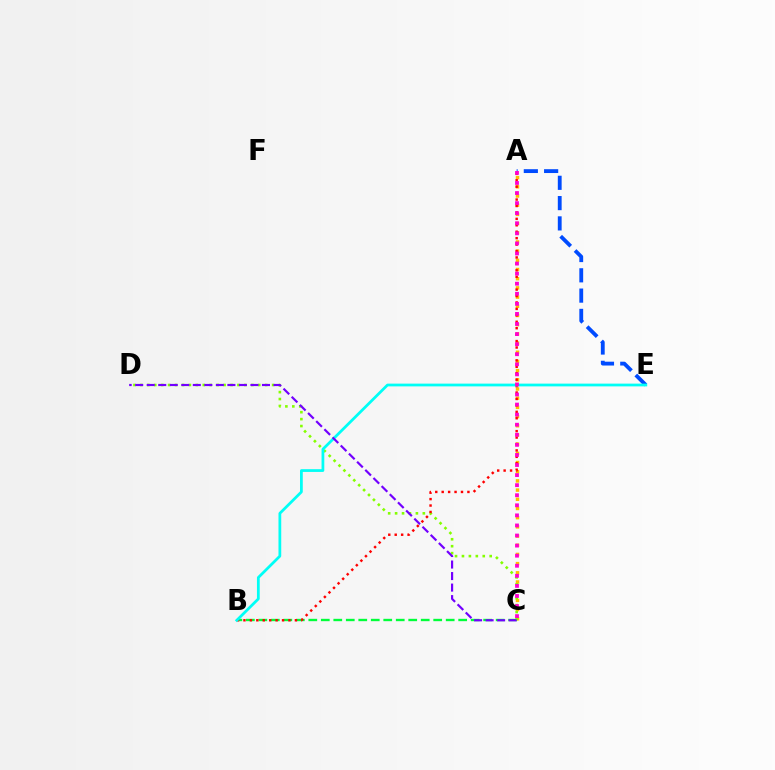{('A', 'C'): [{'color': '#ffbd00', 'line_style': 'dotted', 'thickness': 2.5}, {'color': '#ff00cf', 'line_style': 'dotted', 'thickness': 2.74}], ('A', 'E'): [{'color': '#004bff', 'line_style': 'dashed', 'thickness': 2.76}], ('B', 'C'): [{'color': '#00ff39', 'line_style': 'dashed', 'thickness': 1.7}], ('C', 'D'): [{'color': '#84ff00', 'line_style': 'dotted', 'thickness': 1.88}, {'color': '#7200ff', 'line_style': 'dashed', 'thickness': 1.57}], ('A', 'B'): [{'color': '#ff0000', 'line_style': 'dotted', 'thickness': 1.75}], ('B', 'E'): [{'color': '#00fff6', 'line_style': 'solid', 'thickness': 1.99}]}